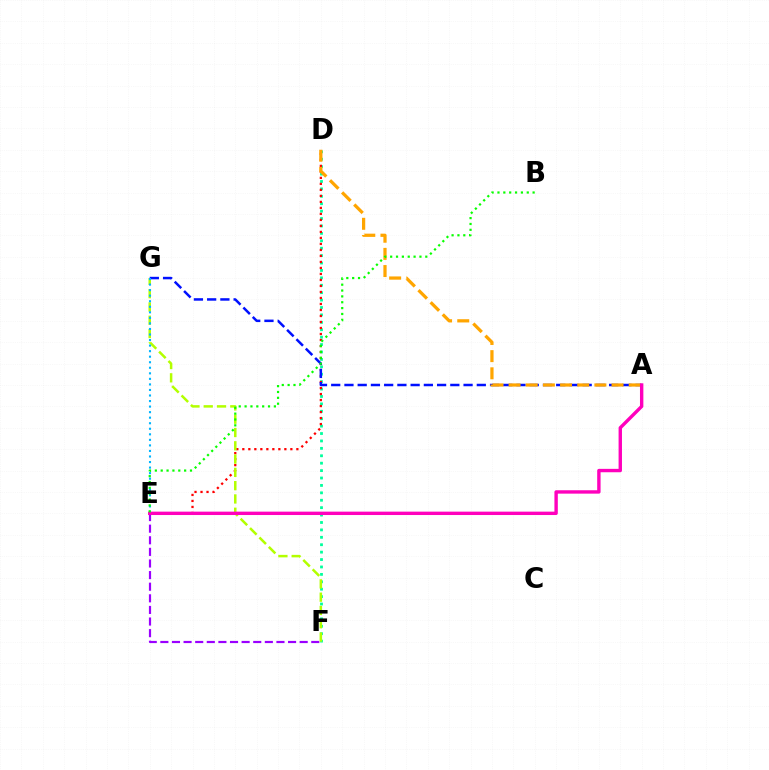{('E', 'F'): [{'color': '#9b00ff', 'line_style': 'dashed', 'thickness': 1.58}], ('D', 'F'): [{'color': '#00ff9d', 'line_style': 'dotted', 'thickness': 2.01}], ('D', 'E'): [{'color': '#ff0000', 'line_style': 'dotted', 'thickness': 1.63}], ('A', 'G'): [{'color': '#0010ff', 'line_style': 'dashed', 'thickness': 1.8}], ('F', 'G'): [{'color': '#b3ff00', 'line_style': 'dashed', 'thickness': 1.81}], ('A', 'D'): [{'color': '#ffa500', 'line_style': 'dashed', 'thickness': 2.33}], ('E', 'G'): [{'color': '#00b5ff', 'line_style': 'dotted', 'thickness': 1.51}], ('A', 'E'): [{'color': '#ff00bd', 'line_style': 'solid', 'thickness': 2.44}], ('B', 'E'): [{'color': '#08ff00', 'line_style': 'dotted', 'thickness': 1.59}]}